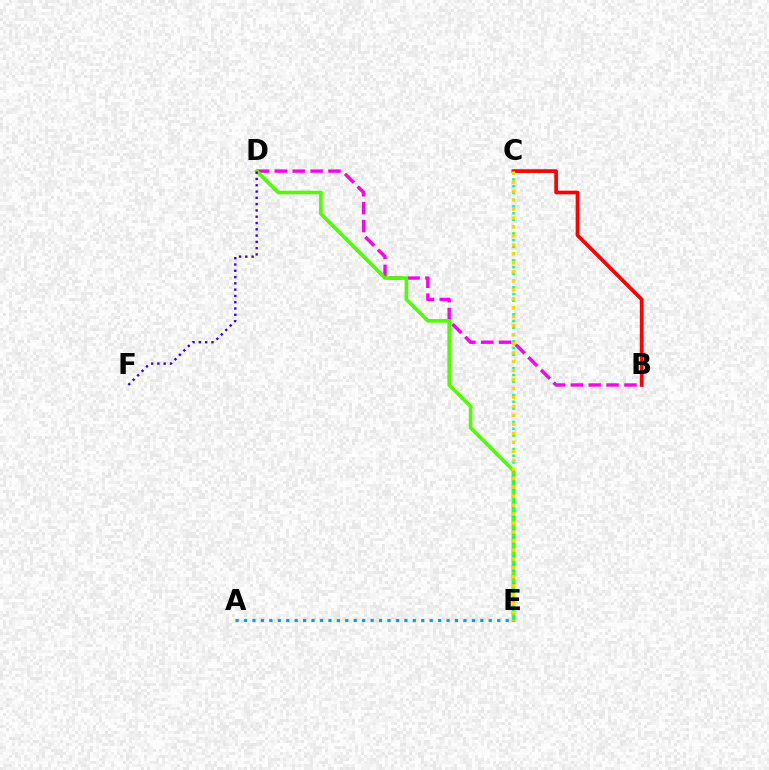{('B', 'C'): [{'color': '#ff0000', 'line_style': 'solid', 'thickness': 2.67}], ('B', 'D'): [{'color': '#ff00ed', 'line_style': 'dashed', 'thickness': 2.43}], ('D', 'E'): [{'color': '#4fff00', 'line_style': 'solid', 'thickness': 2.58}], ('D', 'F'): [{'color': '#3700ff', 'line_style': 'dotted', 'thickness': 1.71}], ('C', 'E'): [{'color': '#00ff86', 'line_style': 'dotted', 'thickness': 1.83}, {'color': '#ffd500', 'line_style': 'dotted', 'thickness': 2.44}], ('A', 'E'): [{'color': '#009eff', 'line_style': 'dotted', 'thickness': 2.29}]}